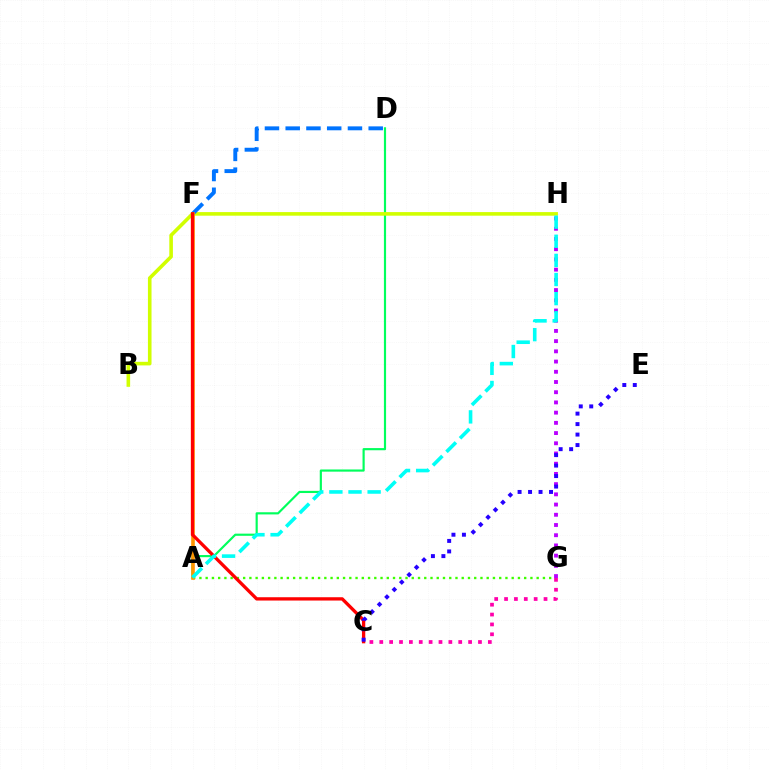{('A', 'G'): [{'color': '#3dff00', 'line_style': 'dotted', 'thickness': 1.7}], ('G', 'H'): [{'color': '#b900ff', 'line_style': 'dotted', 'thickness': 2.78}], ('A', 'D'): [{'color': '#00ff5c', 'line_style': 'solid', 'thickness': 1.56}], ('C', 'G'): [{'color': '#ff00ac', 'line_style': 'dotted', 'thickness': 2.68}], ('B', 'H'): [{'color': '#d1ff00', 'line_style': 'solid', 'thickness': 2.59}], ('D', 'F'): [{'color': '#0074ff', 'line_style': 'dashed', 'thickness': 2.82}], ('A', 'F'): [{'color': '#ff9400', 'line_style': 'solid', 'thickness': 2.6}], ('C', 'F'): [{'color': '#ff0000', 'line_style': 'solid', 'thickness': 2.38}], ('C', 'E'): [{'color': '#2500ff', 'line_style': 'dotted', 'thickness': 2.85}], ('A', 'H'): [{'color': '#00fff6', 'line_style': 'dashed', 'thickness': 2.6}]}